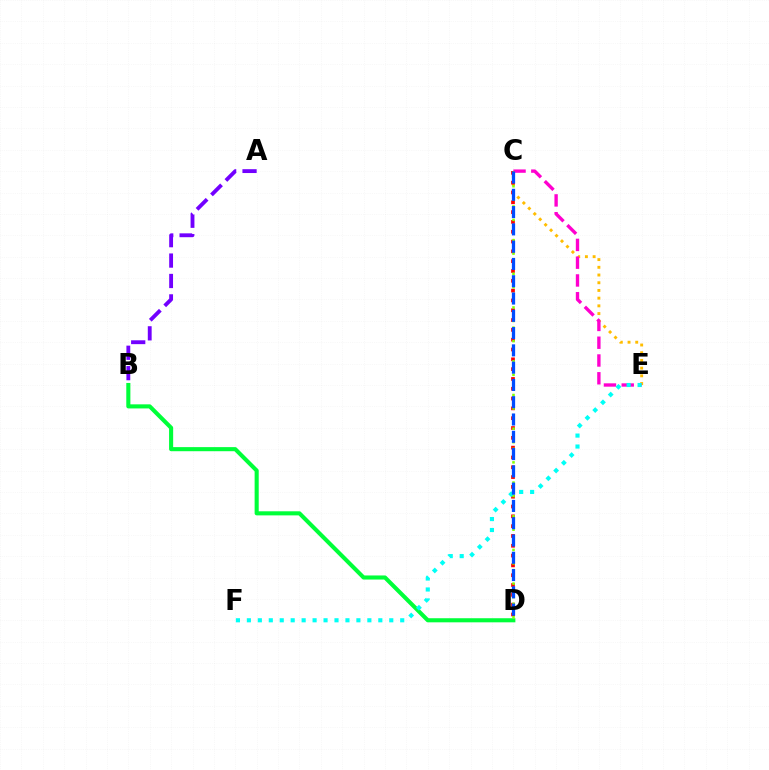{('C', 'E'): [{'color': '#ffbd00', 'line_style': 'dotted', 'thickness': 2.09}, {'color': '#ff00cf', 'line_style': 'dashed', 'thickness': 2.42}], ('A', 'B'): [{'color': '#7200ff', 'line_style': 'dashed', 'thickness': 2.77}], ('C', 'D'): [{'color': '#ff0000', 'line_style': 'dotted', 'thickness': 2.67}, {'color': '#84ff00', 'line_style': 'dotted', 'thickness': 1.83}, {'color': '#004bff', 'line_style': 'dashed', 'thickness': 2.35}], ('B', 'D'): [{'color': '#00ff39', 'line_style': 'solid', 'thickness': 2.94}], ('E', 'F'): [{'color': '#00fff6', 'line_style': 'dotted', 'thickness': 2.98}]}